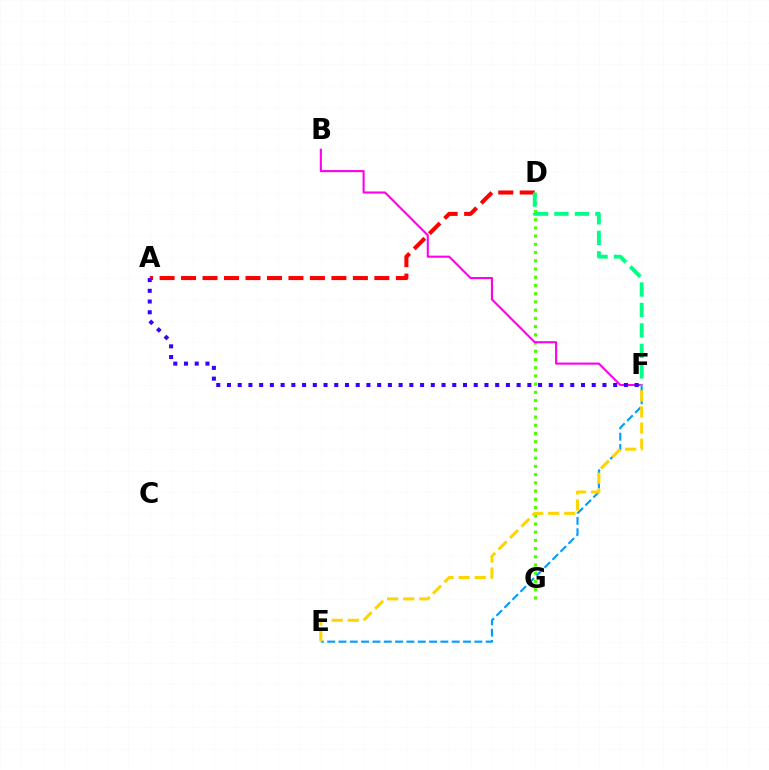{('A', 'D'): [{'color': '#ff0000', 'line_style': 'dashed', 'thickness': 2.92}], ('D', 'G'): [{'color': '#4fff00', 'line_style': 'dotted', 'thickness': 2.23}], ('B', 'F'): [{'color': '#ff00ed', 'line_style': 'solid', 'thickness': 1.51}], ('A', 'F'): [{'color': '#3700ff', 'line_style': 'dotted', 'thickness': 2.91}], ('E', 'F'): [{'color': '#009eff', 'line_style': 'dashed', 'thickness': 1.54}, {'color': '#ffd500', 'line_style': 'dashed', 'thickness': 2.18}], ('D', 'F'): [{'color': '#00ff86', 'line_style': 'dashed', 'thickness': 2.78}]}